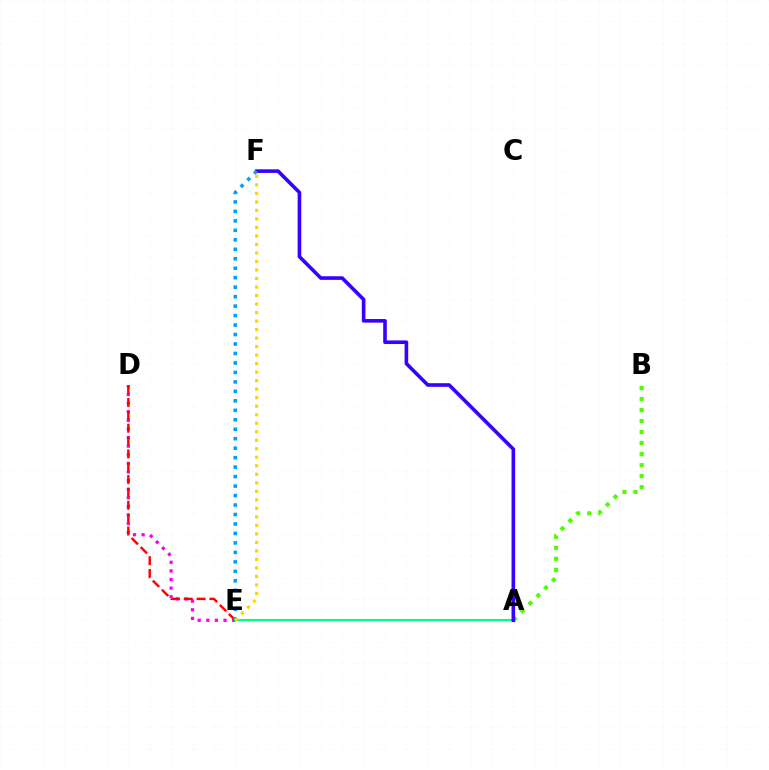{('D', 'E'): [{'color': '#ff00ed', 'line_style': 'dotted', 'thickness': 2.34}, {'color': '#ff0000', 'line_style': 'dashed', 'thickness': 1.75}], ('A', 'E'): [{'color': '#00ff86', 'line_style': 'solid', 'thickness': 1.53}], ('A', 'B'): [{'color': '#4fff00', 'line_style': 'dotted', 'thickness': 2.99}], ('A', 'F'): [{'color': '#3700ff', 'line_style': 'solid', 'thickness': 2.6}], ('E', 'F'): [{'color': '#009eff', 'line_style': 'dotted', 'thickness': 2.57}, {'color': '#ffd500', 'line_style': 'dotted', 'thickness': 2.31}]}